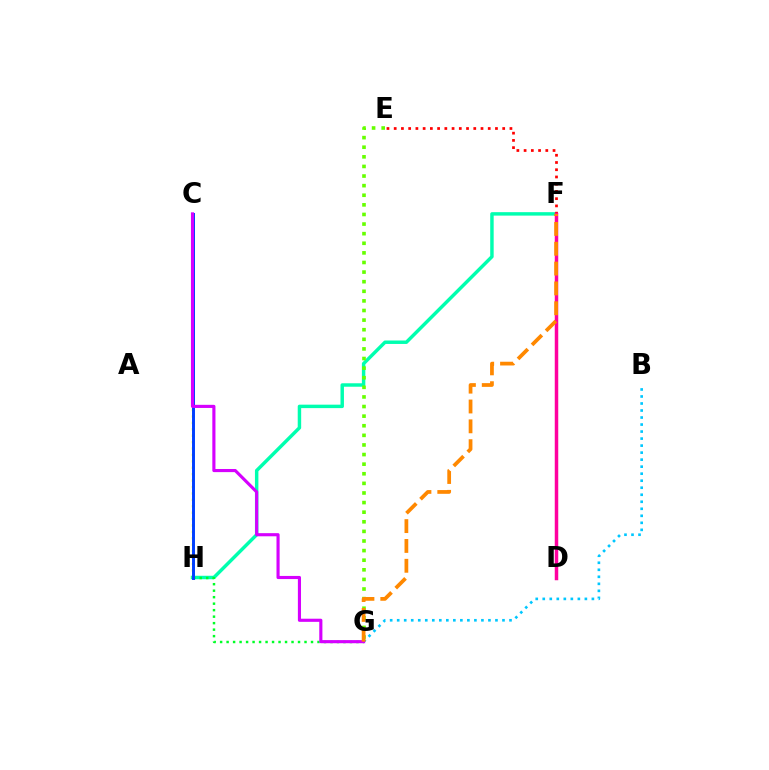{('F', 'H'): [{'color': '#00ffaf', 'line_style': 'solid', 'thickness': 2.49}], ('G', 'H'): [{'color': '#00ff27', 'line_style': 'dotted', 'thickness': 1.76}], ('B', 'G'): [{'color': '#00c7ff', 'line_style': 'dotted', 'thickness': 1.91}], ('D', 'F'): [{'color': '#4f00ff', 'line_style': 'dotted', 'thickness': 1.81}, {'color': '#ff00a0', 'line_style': 'solid', 'thickness': 2.51}], ('E', 'F'): [{'color': '#ff0000', 'line_style': 'dotted', 'thickness': 1.97}], ('E', 'G'): [{'color': '#66ff00', 'line_style': 'dotted', 'thickness': 2.61}], ('C', 'H'): [{'color': '#eeff00', 'line_style': 'dotted', 'thickness': 1.74}, {'color': '#003fff', 'line_style': 'solid', 'thickness': 2.13}], ('C', 'G'): [{'color': '#d600ff', 'line_style': 'solid', 'thickness': 2.25}], ('F', 'G'): [{'color': '#ff8800', 'line_style': 'dashed', 'thickness': 2.7}]}